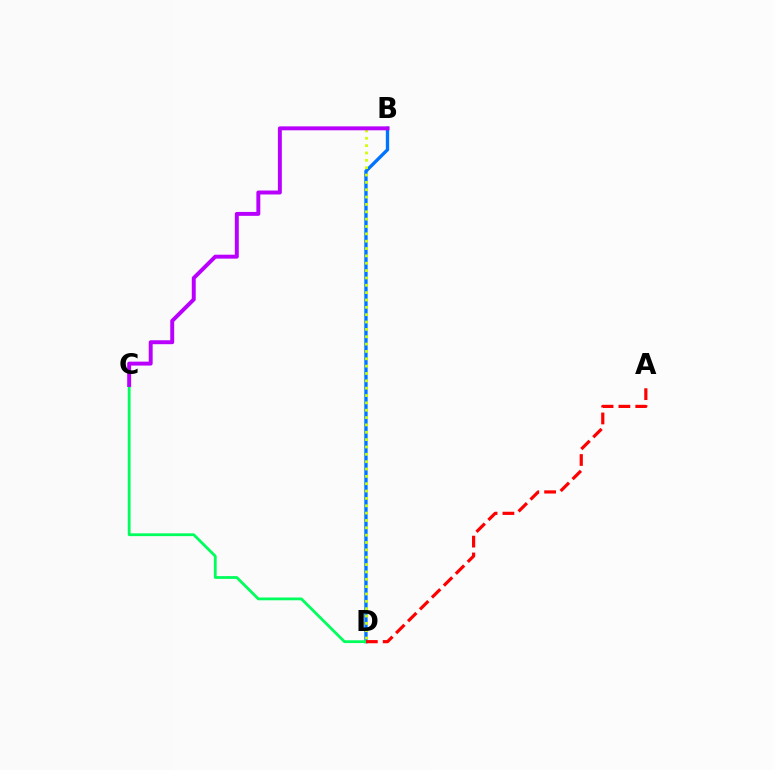{('B', 'D'): [{'color': '#0074ff', 'line_style': 'solid', 'thickness': 2.4}, {'color': '#d1ff00', 'line_style': 'dotted', 'thickness': 2.0}], ('C', 'D'): [{'color': '#00ff5c', 'line_style': 'solid', 'thickness': 2.01}], ('A', 'D'): [{'color': '#ff0000', 'line_style': 'dashed', 'thickness': 2.29}], ('B', 'C'): [{'color': '#b900ff', 'line_style': 'solid', 'thickness': 2.83}]}